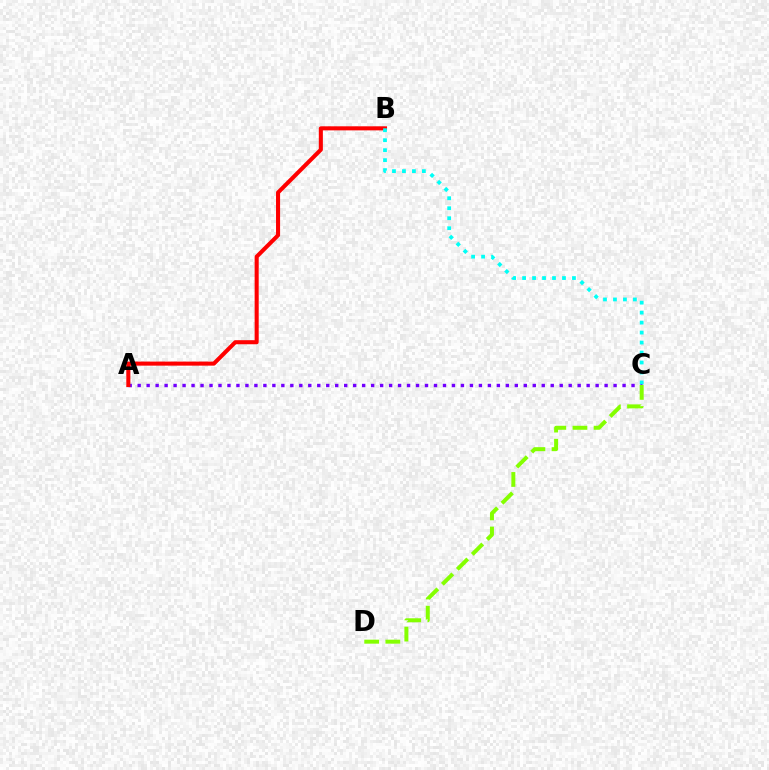{('A', 'C'): [{'color': '#7200ff', 'line_style': 'dotted', 'thickness': 2.44}], ('C', 'D'): [{'color': '#84ff00', 'line_style': 'dashed', 'thickness': 2.87}], ('A', 'B'): [{'color': '#ff0000', 'line_style': 'solid', 'thickness': 2.93}], ('B', 'C'): [{'color': '#00fff6', 'line_style': 'dotted', 'thickness': 2.71}]}